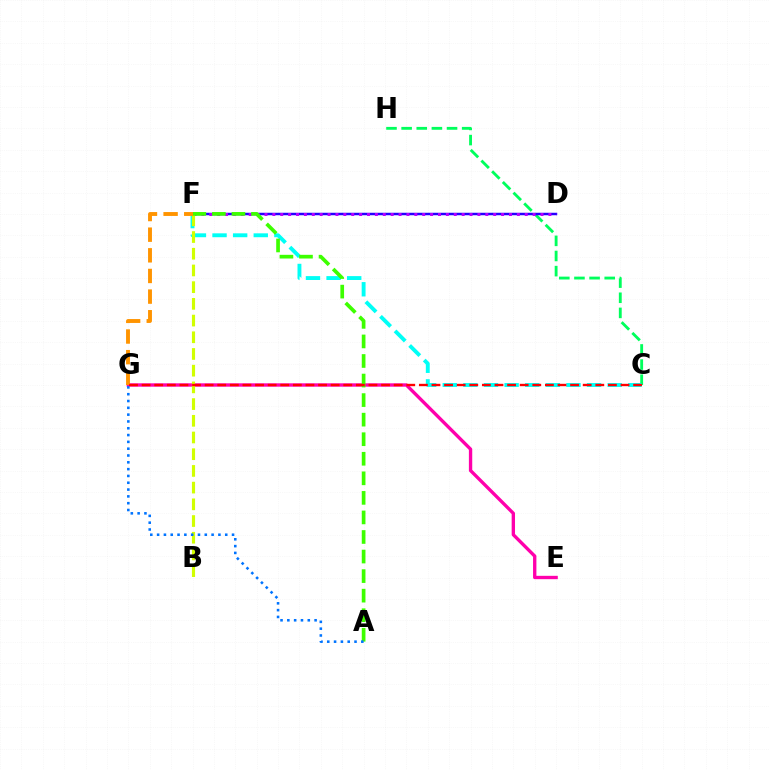{('E', 'G'): [{'color': '#ff00ac', 'line_style': 'solid', 'thickness': 2.41}], ('C', 'H'): [{'color': '#00ff5c', 'line_style': 'dashed', 'thickness': 2.06}], ('D', 'F'): [{'color': '#2500ff', 'line_style': 'solid', 'thickness': 1.78}, {'color': '#b900ff', 'line_style': 'dotted', 'thickness': 2.14}], ('C', 'F'): [{'color': '#00fff6', 'line_style': 'dashed', 'thickness': 2.8}], ('B', 'F'): [{'color': '#d1ff00', 'line_style': 'dashed', 'thickness': 2.27}], ('A', 'F'): [{'color': '#3dff00', 'line_style': 'dashed', 'thickness': 2.66}], ('A', 'G'): [{'color': '#0074ff', 'line_style': 'dotted', 'thickness': 1.85}], ('F', 'G'): [{'color': '#ff9400', 'line_style': 'dashed', 'thickness': 2.8}], ('C', 'G'): [{'color': '#ff0000', 'line_style': 'dashed', 'thickness': 1.71}]}